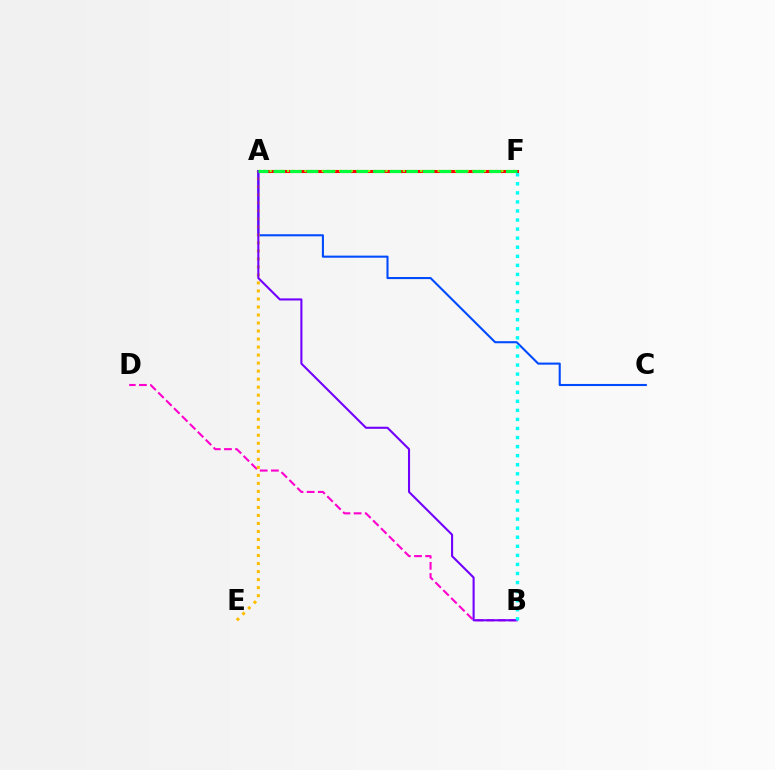{('B', 'D'): [{'color': '#ff00cf', 'line_style': 'dashed', 'thickness': 1.51}], ('A', 'F'): [{'color': '#ff0000', 'line_style': 'solid', 'thickness': 2.2}, {'color': '#84ff00', 'line_style': 'dotted', 'thickness': 1.57}, {'color': '#00ff39', 'line_style': 'dashed', 'thickness': 2.26}], ('A', 'C'): [{'color': '#004bff', 'line_style': 'solid', 'thickness': 1.51}], ('A', 'E'): [{'color': '#ffbd00', 'line_style': 'dotted', 'thickness': 2.18}], ('A', 'B'): [{'color': '#7200ff', 'line_style': 'solid', 'thickness': 1.51}], ('B', 'F'): [{'color': '#00fff6', 'line_style': 'dotted', 'thickness': 2.46}]}